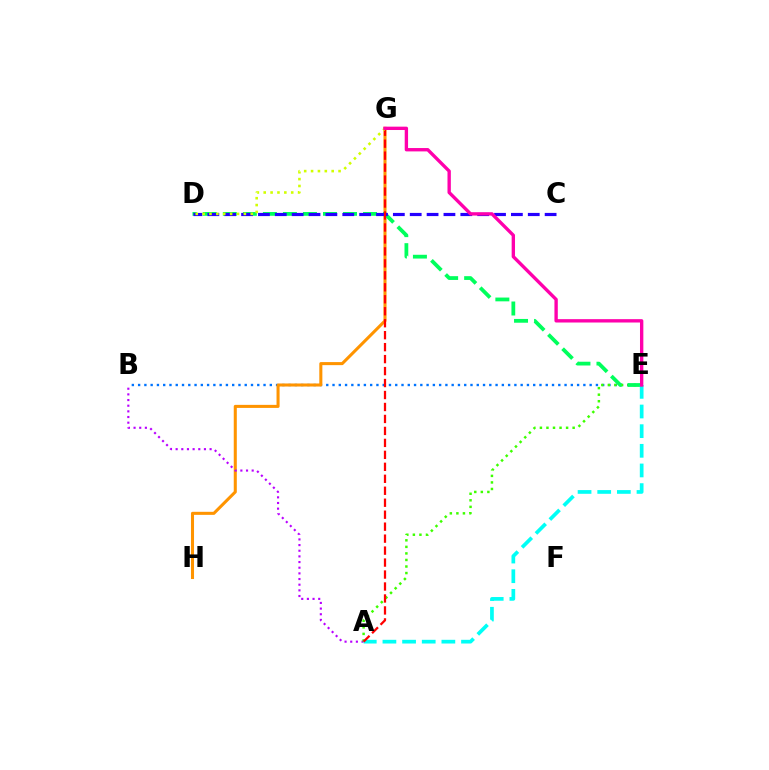{('B', 'E'): [{'color': '#0074ff', 'line_style': 'dotted', 'thickness': 1.7}], ('G', 'H'): [{'color': '#ff9400', 'line_style': 'solid', 'thickness': 2.2}], ('A', 'B'): [{'color': '#b900ff', 'line_style': 'dotted', 'thickness': 1.54}], ('A', 'E'): [{'color': '#3dff00', 'line_style': 'dotted', 'thickness': 1.78}, {'color': '#00fff6', 'line_style': 'dashed', 'thickness': 2.67}], ('D', 'E'): [{'color': '#00ff5c', 'line_style': 'dashed', 'thickness': 2.72}], ('C', 'D'): [{'color': '#2500ff', 'line_style': 'dashed', 'thickness': 2.29}], ('A', 'G'): [{'color': '#ff0000', 'line_style': 'dashed', 'thickness': 1.63}], ('D', 'G'): [{'color': '#d1ff00', 'line_style': 'dotted', 'thickness': 1.87}], ('E', 'G'): [{'color': '#ff00ac', 'line_style': 'solid', 'thickness': 2.42}]}